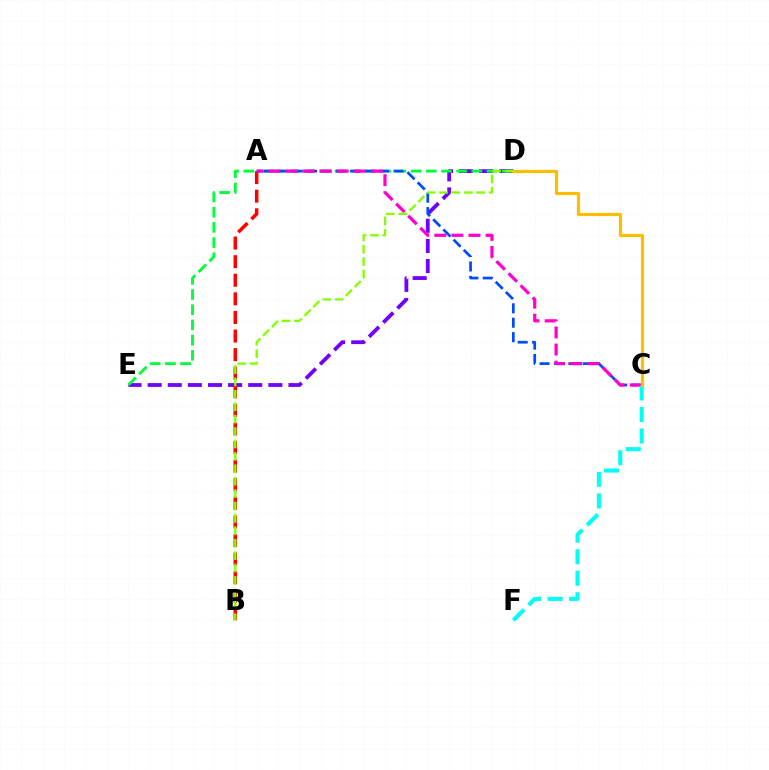{('D', 'E'): [{'color': '#7200ff', 'line_style': 'dashed', 'thickness': 2.73}, {'color': '#00ff39', 'line_style': 'dashed', 'thickness': 2.07}], ('A', 'B'): [{'color': '#ff0000', 'line_style': 'dashed', 'thickness': 2.53}], ('A', 'C'): [{'color': '#004bff', 'line_style': 'dashed', 'thickness': 1.96}, {'color': '#ff00cf', 'line_style': 'dashed', 'thickness': 2.32}], ('C', 'F'): [{'color': '#00fff6', 'line_style': 'dashed', 'thickness': 2.93}], ('C', 'D'): [{'color': '#ffbd00', 'line_style': 'solid', 'thickness': 2.31}], ('B', 'D'): [{'color': '#84ff00', 'line_style': 'dashed', 'thickness': 1.69}]}